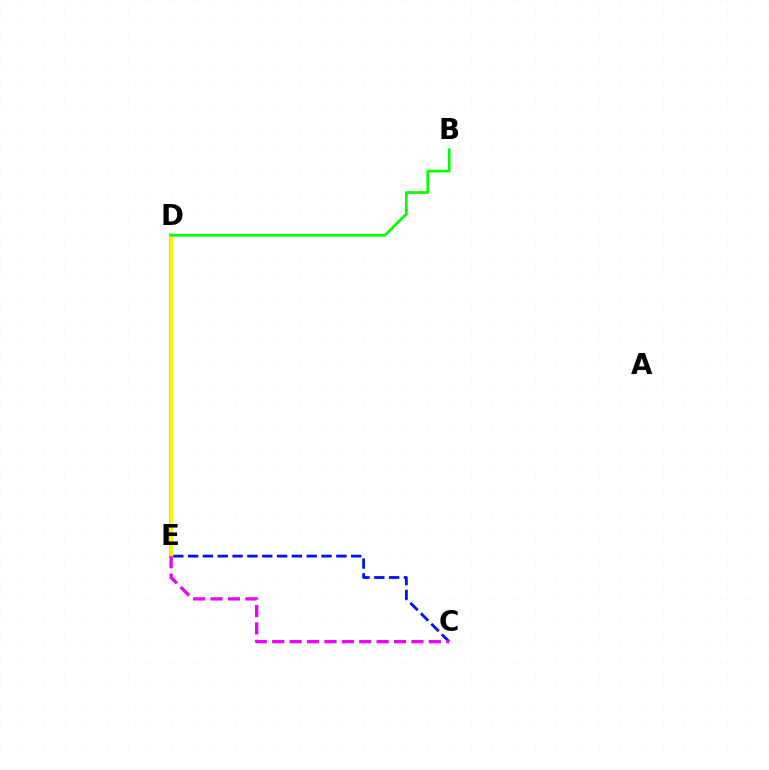{('D', 'E'): [{'color': '#00fff6', 'line_style': 'solid', 'thickness': 2.56}, {'color': '#ff0000', 'line_style': 'dotted', 'thickness': 1.81}, {'color': '#fcf500', 'line_style': 'solid', 'thickness': 2.46}], ('C', 'E'): [{'color': '#0010ff', 'line_style': 'dashed', 'thickness': 2.01}, {'color': '#ee00ff', 'line_style': 'dashed', 'thickness': 2.36}], ('B', 'D'): [{'color': '#08ff00', 'line_style': 'solid', 'thickness': 1.96}]}